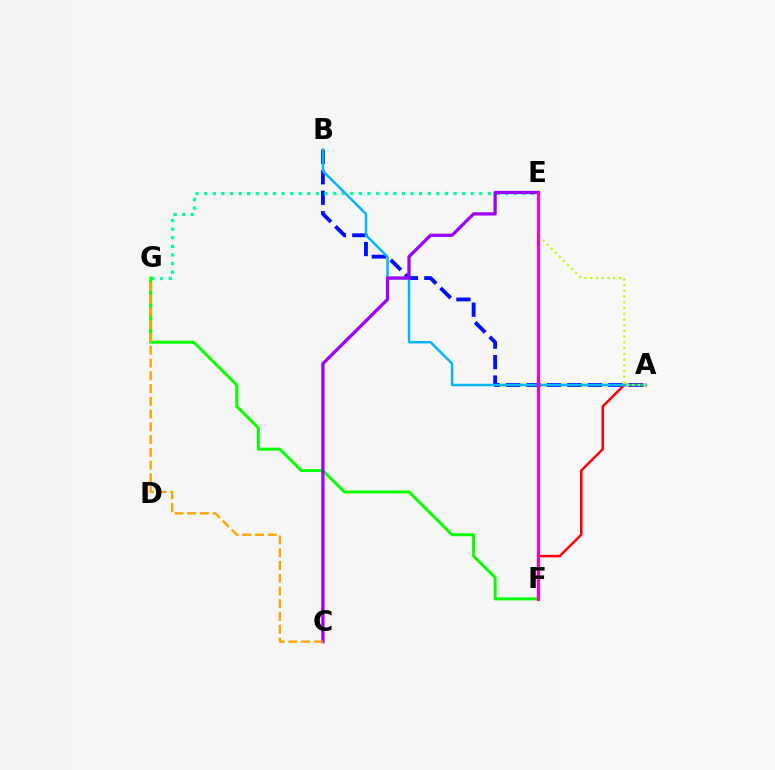{('A', 'B'): [{'color': '#0010ff', 'line_style': 'dashed', 'thickness': 2.78}, {'color': '#00b5ff', 'line_style': 'solid', 'thickness': 1.78}], ('A', 'F'): [{'color': '#ff0000', 'line_style': 'solid', 'thickness': 1.81}], ('E', 'G'): [{'color': '#00ff9d', 'line_style': 'dotted', 'thickness': 2.34}], ('F', 'G'): [{'color': '#08ff00', 'line_style': 'solid', 'thickness': 2.16}], ('C', 'E'): [{'color': '#9b00ff', 'line_style': 'solid', 'thickness': 2.36}], ('C', 'G'): [{'color': '#ffa500', 'line_style': 'dashed', 'thickness': 1.73}], ('A', 'E'): [{'color': '#b3ff00', 'line_style': 'dotted', 'thickness': 1.56}], ('E', 'F'): [{'color': '#ff00bd', 'line_style': 'solid', 'thickness': 2.31}]}